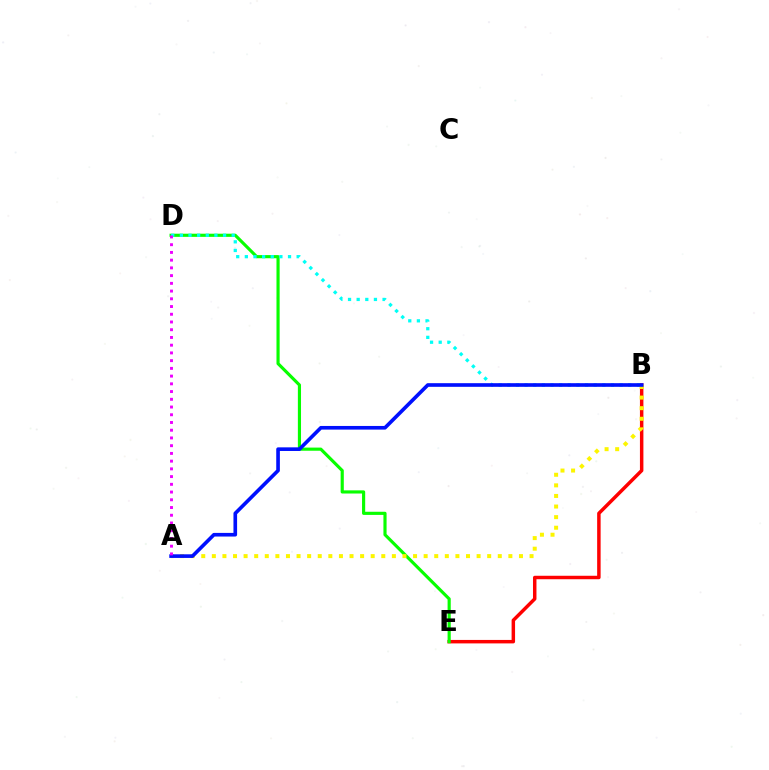{('B', 'E'): [{'color': '#ff0000', 'line_style': 'solid', 'thickness': 2.5}], ('D', 'E'): [{'color': '#08ff00', 'line_style': 'solid', 'thickness': 2.27}], ('B', 'D'): [{'color': '#00fff6', 'line_style': 'dotted', 'thickness': 2.35}], ('A', 'B'): [{'color': '#fcf500', 'line_style': 'dotted', 'thickness': 2.88}, {'color': '#0010ff', 'line_style': 'solid', 'thickness': 2.62}], ('A', 'D'): [{'color': '#ee00ff', 'line_style': 'dotted', 'thickness': 2.1}]}